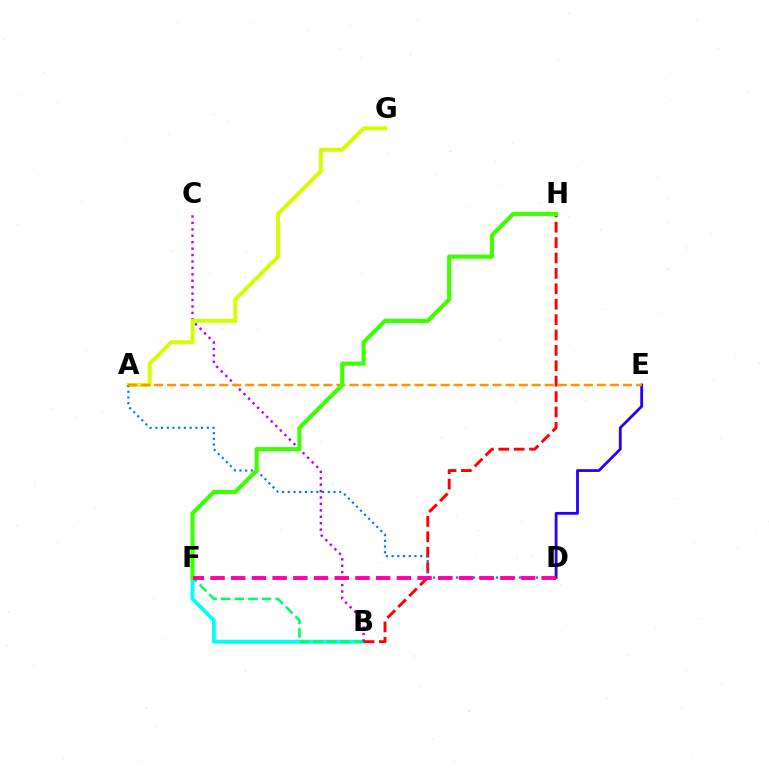{('B', 'F'): [{'color': '#00fff6', 'line_style': 'solid', 'thickness': 2.73}, {'color': '#00ff5c', 'line_style': 'dashed', 'thickness': 1.85}], ('B', 'H'): [{'color': '#ff0000', 'line_style': 'dashed', 'thickness': 2.09}], ('B', 'C'): [{'color': '#b900ff', 'line_style': 'dotted', 'thickness': 1.75}], ('A', 'G'): [{'color': '#d1ff00', 'line_style': 'solid', 'thickness': 2.83}], ('D', 'E'): [{'color': '#2500ff', 'line_style': 'solid', 'thickness': 2.01}], ('A', 'D'): [{'color': '#0074ff', 'line_style': 'dotted', 'thickness': 1.55}], ('A', 'E'): [{'color': '#ff9400', 'line_style': 'dashed', 'thickness': 1.77}], ('F', 'H'): [{'color': '#3dff00', 'line_style': 'solid', 'thickness': 2.96}], ('D', 'F'): [{'color': '#ff00ac', 'line_style': 'dashed', 'thickness': 2.81}]}